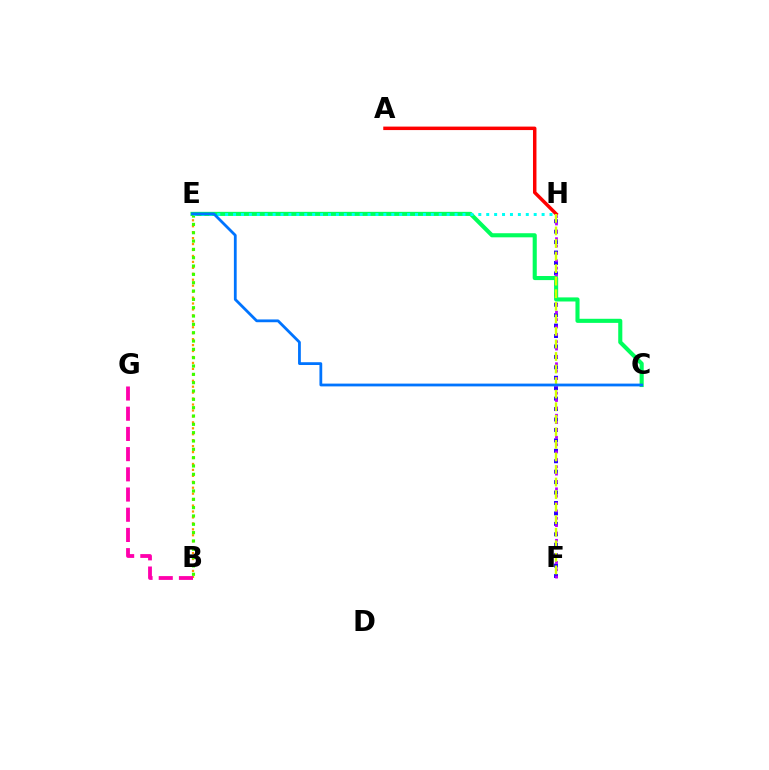{('B', 'E'): [{'color': '#ff9400', 'line_style': 'dotted', 'thickness': 1.61}, {'color': '#3dff00', 'line_style': 'dotted', 'thickness': 2.26}], ('F', 'H'): [{'color': '#2500ff', 'line_style': 'dotted', 'thickness': 2.84}, {'color': '#b900ff', 'line_style': 'dotted', 'thickness': 2.0}, {'color': '#d1ff00', 'line_style': 'dashed', 'thickness': 1.71}], ('C', 'E'): [{'color': '#00ff5c', 'line_style': 'solid', 'thickness': 2.95}, {'color': '#0074ff', 'line_style': 'solid', 'thickness': 2.01}], ('A', 'H'): [{'color': '#ff0000', 'line_style': 'solid', 'thickness': 2.5}], ('E', 'H'): [{'color': '#00fff6', 'line_style': 'dotted', 'thickness': 2.15}], ('B', 'G'): [{'color': '#ff00ac', 'line_style': 'dashed', 'thickness': 2.74}]}